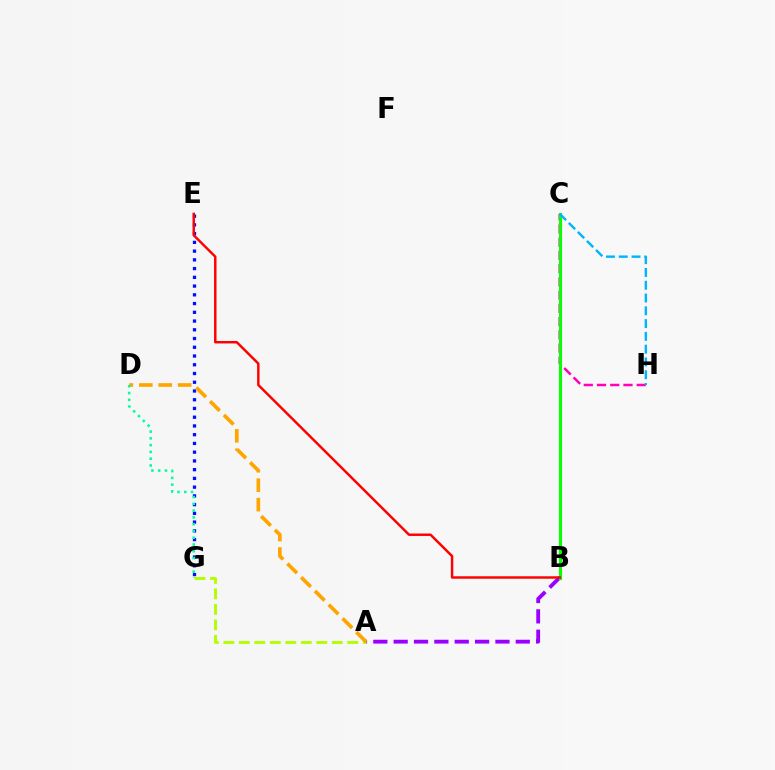{('A', 'B'): [{'color': '#9b00ff', 'line_style': 'dashed', 'thickness': 2.77}], ('A', 'G'): [{'color': '#b3ff00', 'line_style': 'dashed', 'thickness': 2.1}], ('E', 'G'): [{'color': '#0010ff', 'line_style': 'dotted', 'thickness': 2.38}], ('C', 'H'): [{'color': '#ff00bd', 'line_style': 'dashed', 'thickness': 1.8}, {'color': '#00b5ff', 'line_style': 'dashed', 'thickness': 1.74}], ('B', 'C'): [{'color': '#08ff00', 'line_style': 'solid', 'thickness': 2.22}], ('A', 'D'): [{'color': '#ffa500', 'line_style': 'dashed', 'thickness': 2.64}], ('D', 'G'): [{'color': '#00ff9d', 'line_style': 'dotted', 'thickness': 1.84}], ('B', 'E'): [{'color': '#ff0000', 'line_style': 'solid', 'thickness': 1.77}]}